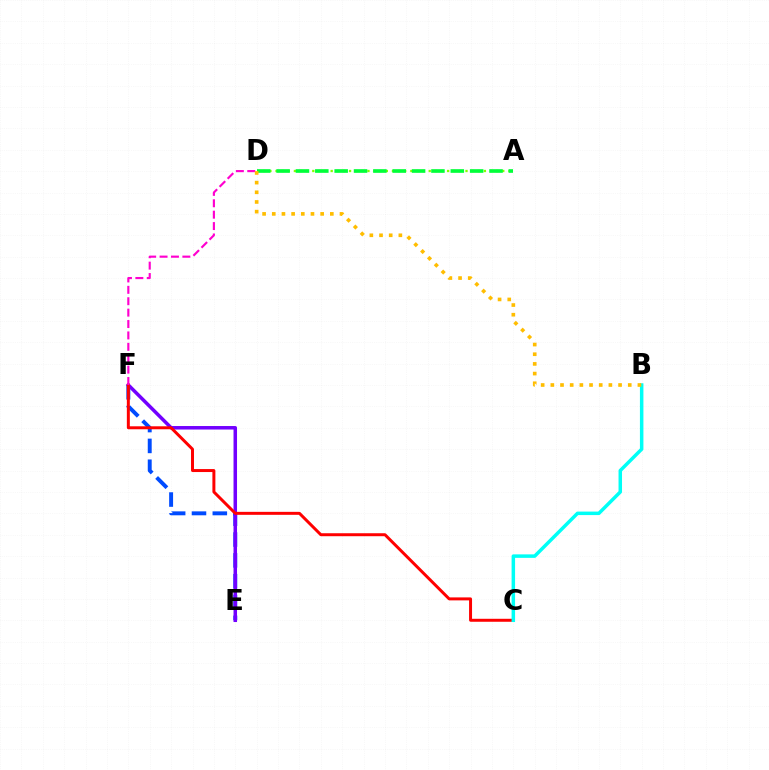{('E', 'F'): [{'color': '#004bff', 'line_style': 'dashed', 'thickness': 2.83}, {'color': '#7200ff', 'line_style': 'solid', 'thickness': 2.52}], ('A', 'D'): [{'color': '#84ff00', 'line_style': 'dotted', 'thickness': 1.66}, {'color': '#00ff39', 'line_style': 'dashed', 'thickness': 2.63}], ('C', 'F'): [{'color': '#ff0000', 'line_style': 'solid', 'thickness': 2.14}], ('D', 'F'): [{'color': '#ff00cf', 'line_style': 'dashed', 'thickness': 1.55}], ('B', 'C'): [{'color': '#00fff6', 'line_style': 'solid', 'thickness': 2.52}], ('B', 'D'): [{'color': '#ffbd00', 'line_style': 'dotted', 'thickness': 2.63}]}